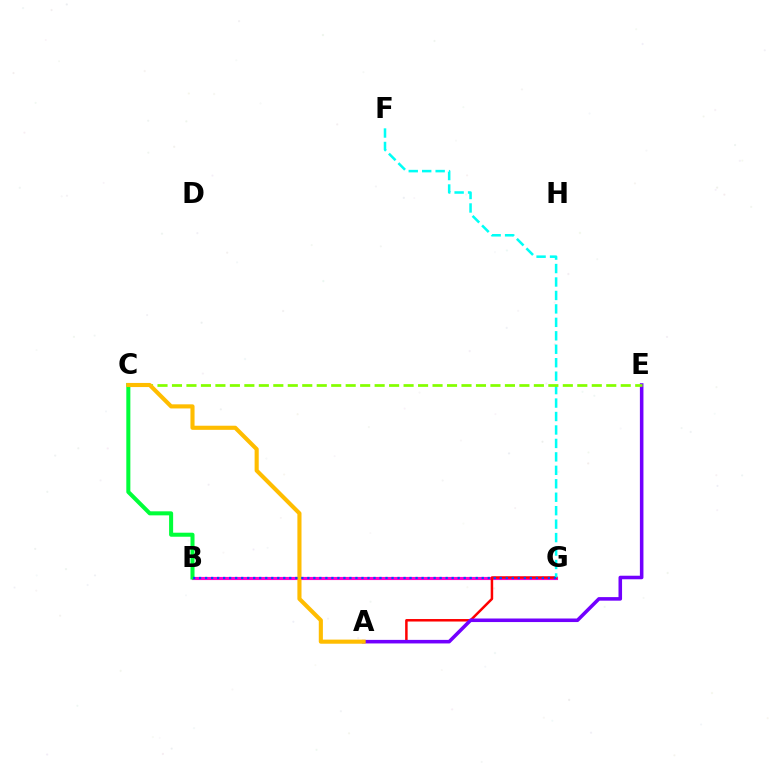{('B', 'G'): [{'color': '#ff00cf', 'line_style': 'solid', 'thickness': 2.25}, {'color': '#004bff', 'line_style': 'dotted', 'thickness': 1.63}], ('A', 'G'): [{'color': '#ff0000', 'line_style': 'solid', 'thickness': 1.8}], ('F', 'G'): [{'color': '#00fff6', 'line_style': 'dashed', 'thickness': 1.83}], ('B', 'C'): [{'color': '#00ff39', 'line_style': 'solid', 'thickness': 2.9}], ('A', 'E'): [{'color': '#7200ff', 'line_style': 'solid', 'thickness': 2.56}], ('C', 'E'): [{'color': '#84ff00', 'line_style': 'dashed', 'thickness': 1.97}], ('A', 'C'): [{'color': '#ffbd00', 'line_style': 'solid', 'thickness': 2.96}]}